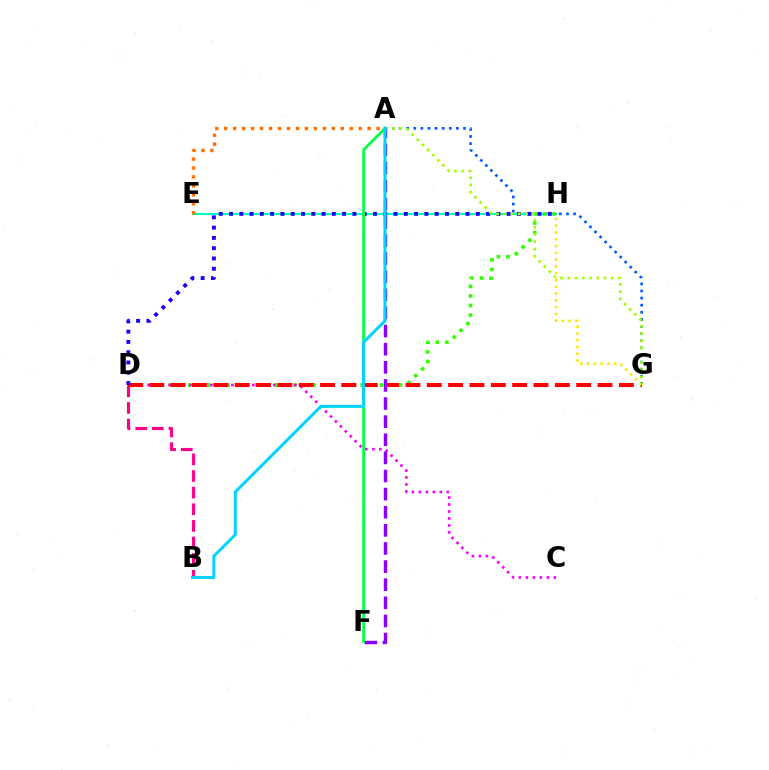{('A', 'G'): [{'color': '#005dff', 'line_style': 'dotted', 'thickness': 1.93}, {'color': '#a2ff00', 'line_style': 'dotted', 'thickness': 1.97}], ('E', 'H'): [{'color': '#00ffbb', 'line_style': 'solid', 'thickness': 1.54}], ('A', 'E'): [{'color': '#ff7000', 'line_style': 'dotted', 'thickness': 2.44}], ('D', 'H'): [{'color': '#31ff00', 'line_style': 'dotted', 'thickness': 2.6}, {'color': '#1900ff', 'line_style': 'dotted', 'thickness': 2.79}], ('C', 'D'): [{'color': '#fa00f9', 'line_style': 'dotted', 'thickness': 1.9}], ('B', 'D'): [{'color': '#ff0088', 'line_style': 'dashed', 'thickness': 2.26}], ('D', 'G'): [{'color': '#ff0000', 'line_style': 'dashed', 'thickness': 2.9}], ('A', 'F'): [{'color': '#8a00ff', 'line_style': 'dashed', 'thickness': 2.46}, {'color': '#00ff45', 'line_style': 'solid', 'thickness': 1.99}], ('G', 'H'): [{'color': '#ffe600', 'line_style': 'dotted', 'thickness': 1.85}], ('A', 'B'): [{'color': '#00d3ff', 'line_style': 'solid', 'thickness': 2.15}]}